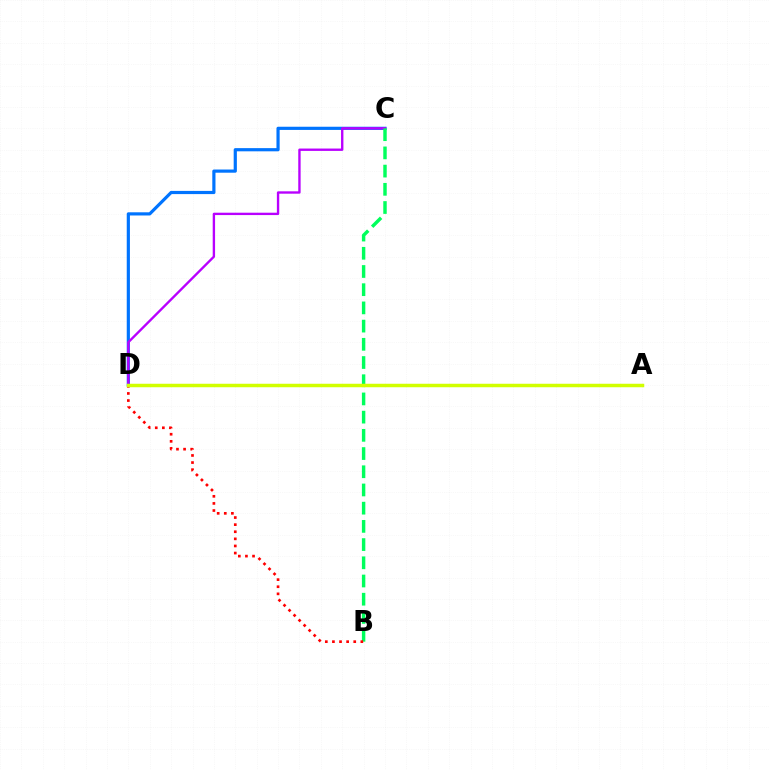{('C', 'D'): [{'color': '#0074ff', 'line_style': 'solid', 'thickness': 2.29}, {'color': '#b900ff', 'line_style': 'solid', 'thickness': 1.7}], ('B', 'C'): [{'color': '#00ff5c', 'line_style': 'dashed', 'thickness': 2.47}], ('B', 'D'): [{'color': '#ff0000', 'line_style': 'dotted', 'thickness': 1.93}], ('A', 'D'): [{'color': '#d1ff00', 'line_style': 'solid', 'thickness': 2.51}]}